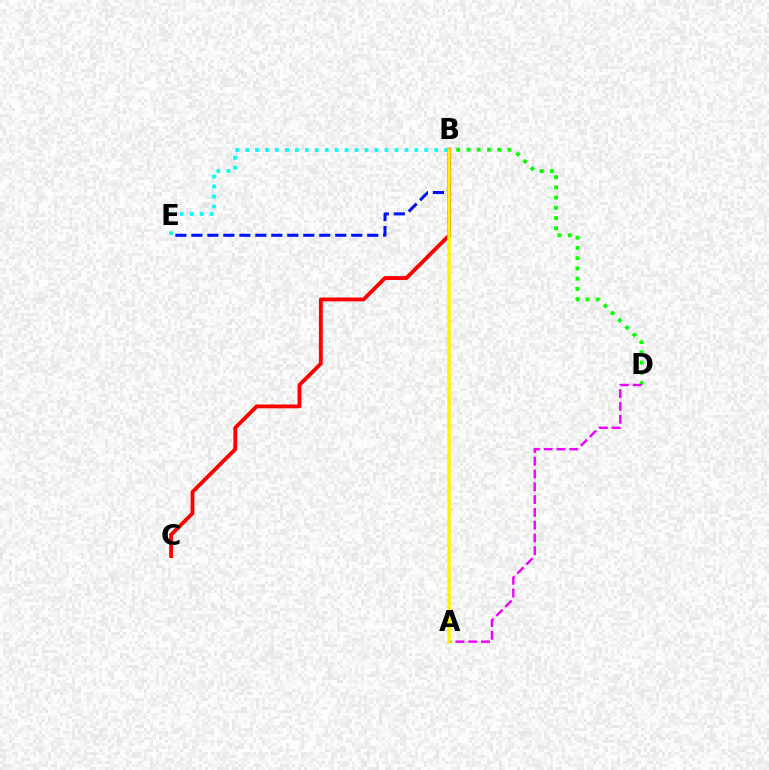{('B', 'D'): [{'color': '#08ff00', 'line_style': 'dotted', 'thickness': 2.78}], ('B', 'E'): [{'color': '#0010ff', 'line_style': 'dashed', 'thickness': 2.17}, {'color': '#00fff6', 'line_style': 'dotted', 'thickness': 2.7}], ('A', 'D'): [{'color': '#ee00ff', 'line_style': 'dashed', 'thickness': 1.74}], ('B', 'C'): [{'color': '#ff0000', 'line_style': 'solid', 'thickness': 2.77}], ('A', 'B'): [{'color': '#fcf500', 'line_style': 'solid', 'thickness': 2.52}]}